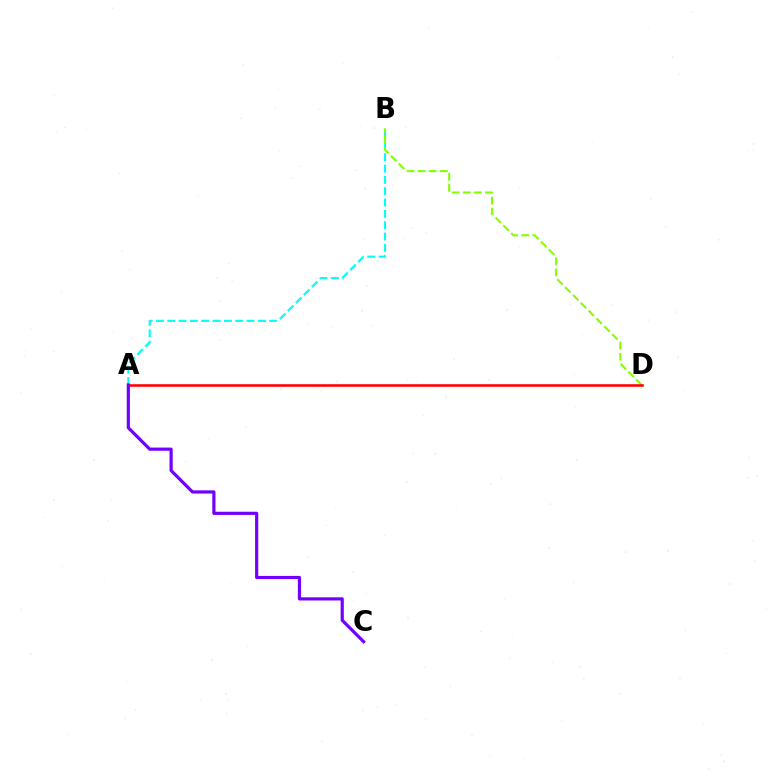{('A', 'B'): [{'color': '#00fff6', 'line_style': 'dashed', 'thickness': 1.54}], ('B', 'D'): [{'color': '#84ff00', 'line_style': 'dashed', 'thickness': 1.51}], ('A', 'D'): [{'color': '#ff0000', 'line_style': 'solid', 'thickness': 1.86}], ('A', 'C'): [{'color': '#7200ff', 'line_style': 'solid', 'thickness': 2.29}]}